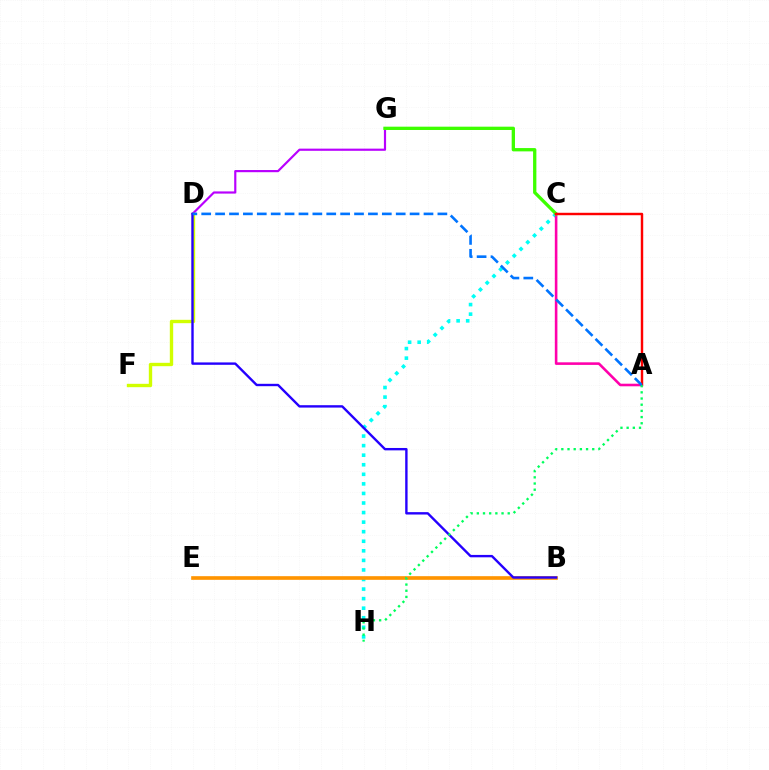{('D', 'G'): [{'color': '#b900ff', 'line_style': 'solid', 'thickness': 1.57}], ('C', 'H'): [{'color': '#00fff6', 'line_style': 'dotted', 'thickness': 2.6}], ('A', 'C'): [{'color': '#ff00ac', 'line_style': 'solid', 'thickness': 1.86}, {'color': '#ff0000', 'line_style': 'solid', 'thickness': 1.75}], ('D', 'F'): [{'color': '#d1ff00', 'line_style': 'solid', 'thickness': 2.42}], ('B', 'E'): [{'color': '#ff9400', 'line_style': 'solid', 'thickness': 2.63}], ('C', 'G'): [{'color': '#3dff00', 'line_style': 'solid', 'thickness': 2.38}], ('B', 'D'): [{'color': '#2500ff', 'line_style': 'solid', 'thickness': 1.72}], ('A', 'H'): [{'color': '#00ff5c', 'line_style': 'dotted', 'thickness': 1.68}], ('A', 'D'): [{'color': '#0074ff', 'line_style': 'dashed', 'thickness': 1.89}]}